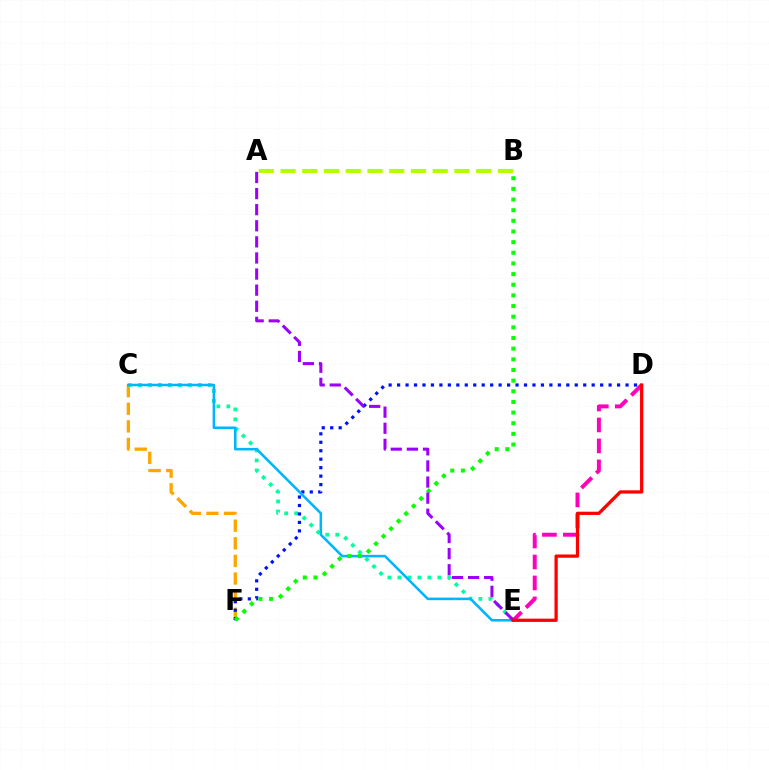{('C', 'F'): [{'color': '#ffa500', 'line_style': 'dashed', 'thickness': 2.39}], ('C', 'E'): [{'color': '#00ff9d', 'line_style': 'dotted', 'thickness': 2.71}, {'color': '#00b5ff', 'line_style': 'solid', 'thickness': 1.85}], ('D', 'E'): [{'color': '#ff00bd', 'line_style': 'dashed', 'thickness': 2.85}, {'color': '#ff0000', 'line_style': 'solid', 'thickness': 2.35}], ('D', 'F'): [{'color': '#0010ff', 'line_style': 'dotted', 'thickness': 2.3}], ('B', 'F'): [{'color': '#08ff00', 'line_style': 'dotted', 'thickness': 2.89}], ('A', 'E'): [{'color': '#9b00ff', 'line_style': 'dashed', 'thickness': 2.19}], ('A', 'B'): [{'color': '#b3ff00', 'line_style': 'dashed', 'thickness': 2.95}]}